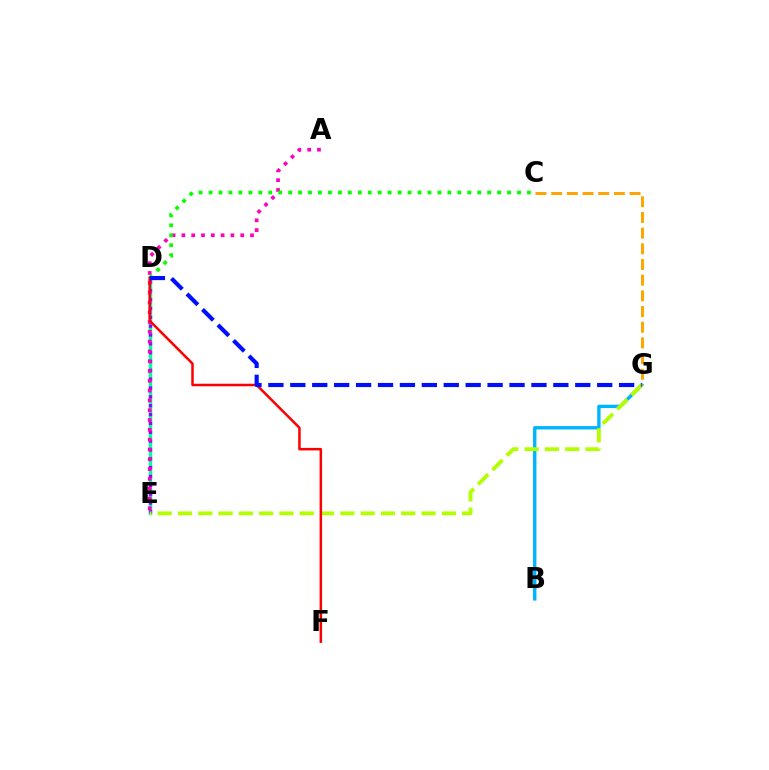{('D', 'E'): [{'color': '#00ff9d', 'line_style': 'solid', 'thickness': 2.5}, {'color': '#9b00ff', 'line_style': 'dotted', 'thickness': 2.4}], ('B', 'G'): [{'color': '#00b5ff', 'line_style': 'solid', 'thickness': 2.43}], ('A', 'E'): [{'color': '#ff00bd', 'line_style': 'dotted', 'thickness': 2.66}], ('C', 'D'): [{'color': '#08ff00', 'line_style': 'dotted', 'thickness': 2.7}], ('E', 'G'): [{'color': '#b3ff00', 'line_style': 'dashed', 'thickness': 2.76}], ('D', 'F'): [{'color': '#ff0000', 'line_style': 'solid', 'thickness': 1.81}], ('C', 'G'): [{'color': '#ffa500', 'line_style': 'dashed', 'thickness': 2.13}], ('D', 'G'): [{'color': '#0010ff', 'line_style': 'dashed', 'thickness': 2.98}]}